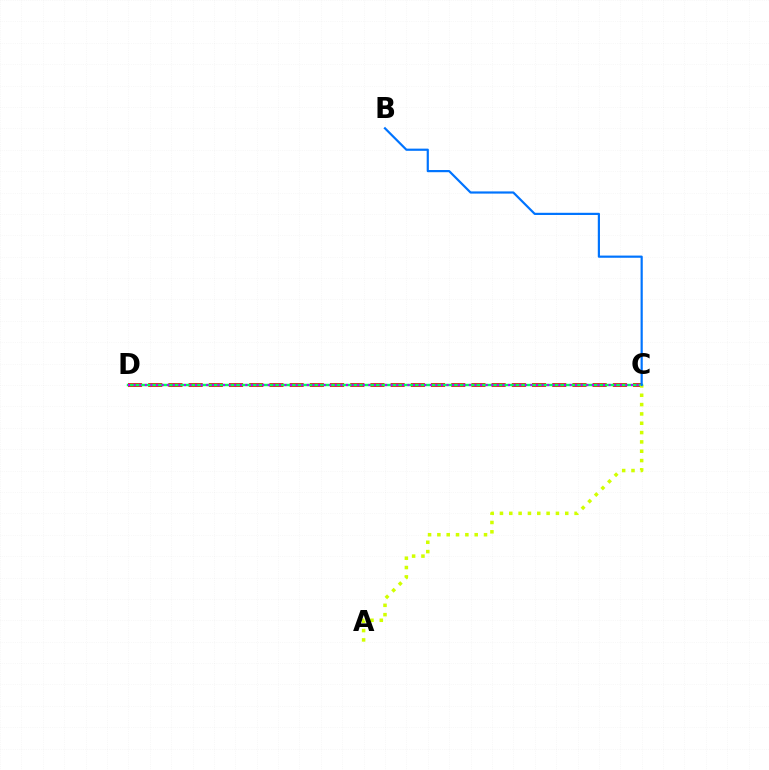{('C', 'D'): [{'color': '#ff0000', 'line_style': 'dashed', 'thickness': 2.74}, {'color': '#00ff5c', 'line_style': 'solid', 'thickness': 1.76}, {'color': '#b900ff', 'line_style': 'dotted', 'thickness': 1.52}], ('A', 'C'): [{'color': '#d1ff00', 'line_style': 'dotted', 'thickness': 2.53}], ('B', 'C'): [{'color': '#0074ff', 'line_style': 'solid', 'thickness': 1.58}]}